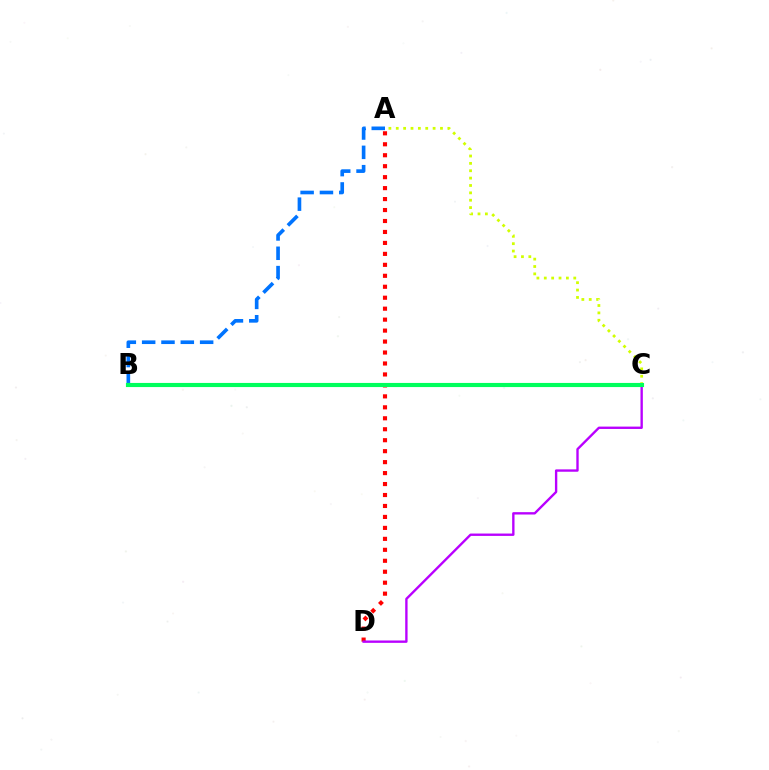{('A', 'D'): [{'color': '#ff0000', 'line_style': 'dotted', 'thickness': 2.98}], ('A', 'B'): [{'color': '#0074ff', 'line_style': 'dashed', 'thickness': 2.63}], ('A', 'C'): [{'color': '#d1ff00', 'line_style': 'dotted', 'thickness': 2.0}], ('C', 'D'): [{'color': '#b900ff', 'line_style': 'solid', 'thickness': 1.7}], ('B', 'C'): [{'color': '#00ff5c', 'line_style': 'solid', 'thickness': 2.97}]}